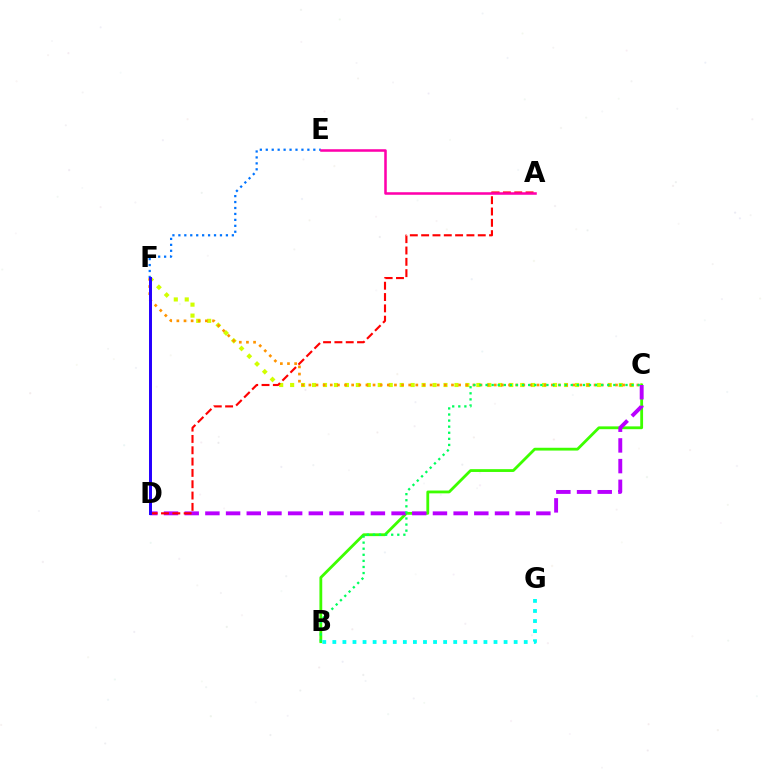{('C', 'F'): [{'color': '#d1ff00', 'line_style': 'dotted', 'thickness': 2.98}, {'color': '#ff9400', 'line_style': 'dotted', 'thickness': 1.94}], ('B', 'C'): [{'color': '#3dff00', 'line_style': 'solid', 'thickness': 2.02}, {'color': '#00ff5c', 'line_style': 'dotted', 'thickness': 1.65}], ('C', 'D'): [{'color': '#b900ff', 'line_style': 'dashed', 'thickness': 2.81}], ('E', 'F'): [{'color': '#0074ff', 'line_style': 'dotted', 'thickness': 1.61}], ('A', 'D'): [{'color': '#ff0000', 'line_style': 'dashed', 'thickness': 1.54}], ('D', 'F'): [{'color': '#2500ff', 'line_style': 'solid', 'thickness': 2.14}], ('A', 'E'): [{'color': '#ff00ac', 'line_style': 'solid', 'thickness': 1.83}], ('B', 'G'): [{'color': '#00fff6', 'line_style': 'dotted', 'thickness': 2.74}]}